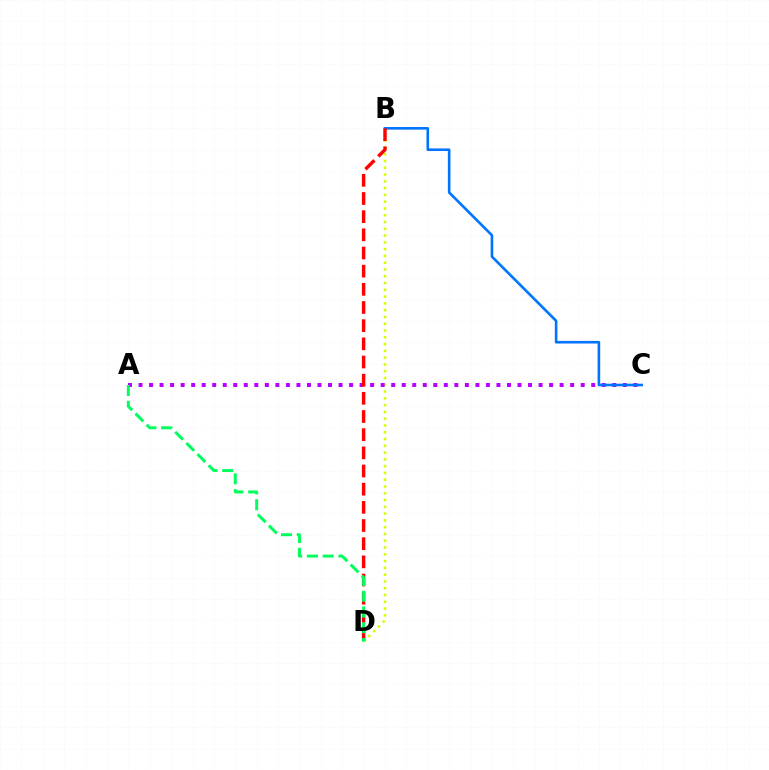{('B', 'D'): [{'color': '#d1ff00', 'line_style': 'dotted', 'thickness': 1.84}, {'color': '#ff0000', 'line_style': 'dashed', 'thickness': 2.47}], ('A', 'C'): [{'color': '#b900ff', 'line_style': 'dotted', 'thickness': 2.86}], ('B', 'C'): [{'color': '#0074ff', 'line_style': 'solid', 'thickness': 1.88}], ('A', 'D'): [{'color': '#00ff5c', 'line_style': 'dashed', 'thickness': 2.14}]}